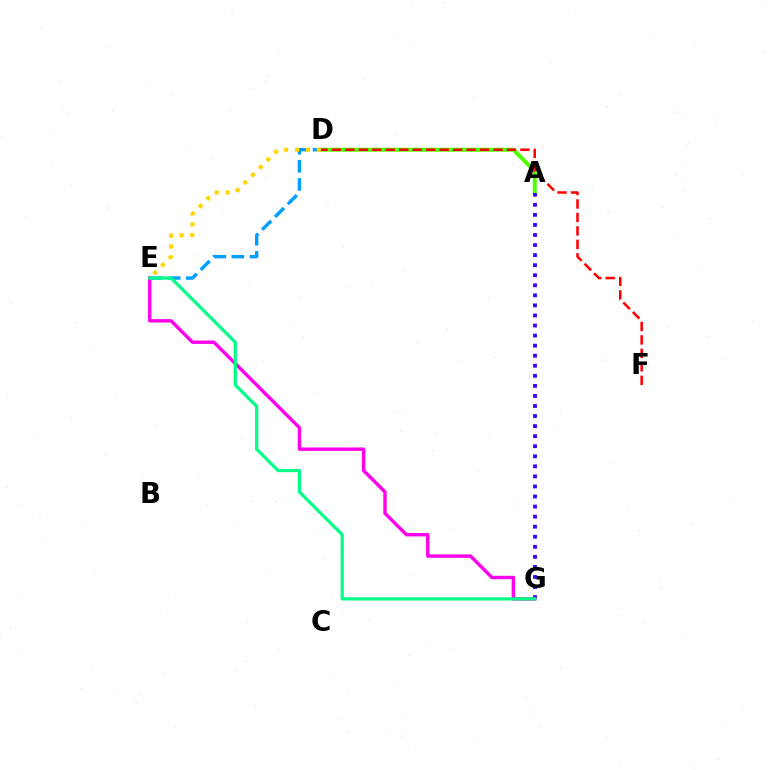{('A', 'D'): [{'color': '#4fff00', 'line_style': 'solid', 'thickness': 2.85}], ('D', 'F'): [{'color': '#ff0000', 'line_style': 'dashed', 'thickness': 1.83}], ('D', 'E'): [{'color': '#009eff', 'line_style': 'dashed', 'thickness': 2.46}, {'color': '#ffd500', 'line_style': 'dotted', 'thickness': 2.96}], ('A', 'G'): [{'color': '#3700ff', 'line_style': 'dotted', 'thickness': 2.73}], ('E', 'G'): [{'color': '#ff00ed', 'line_style': 'solid', 'thickness': 2.45}, {'color': '#00ff86', 'line_style': 'solid', 'thickness': 2.32}]}